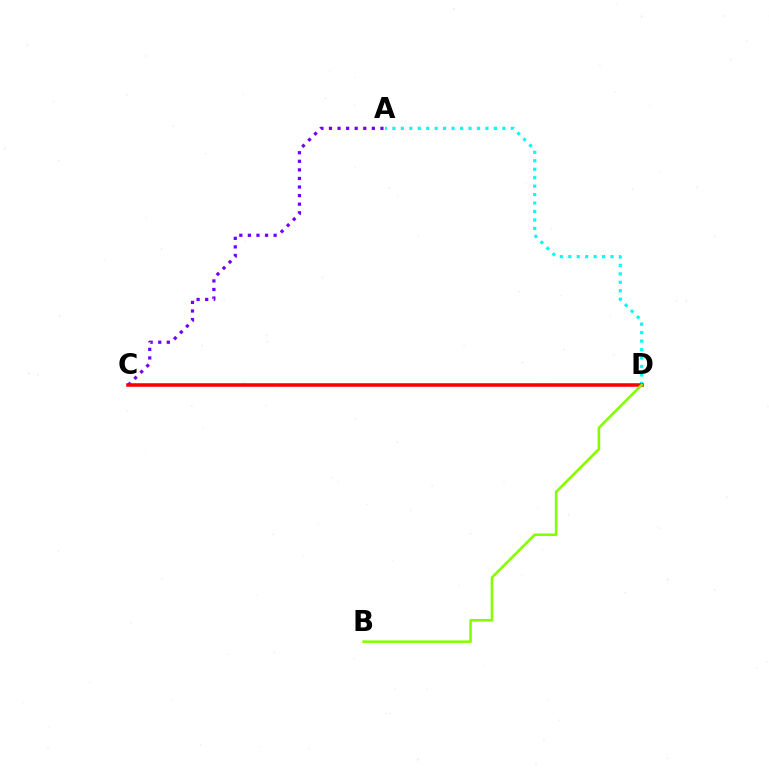{('A', 'D'): [{'color': '#00fff6', 'line_style': 'dotted', 'thickness': 2.3}], ('A', 'C'): [{'color': '#7200ff', 'line_style': 'dotted', 'thickness': 2.33}], ('C', 'D'): [{'color': '#ff0000', 'line_style': 'solid', 'thickness': 2.56}], ('B', 'D'): [{'color': '#84ff00', 'line_style': 'solid', 'thickness': 1.87}]}